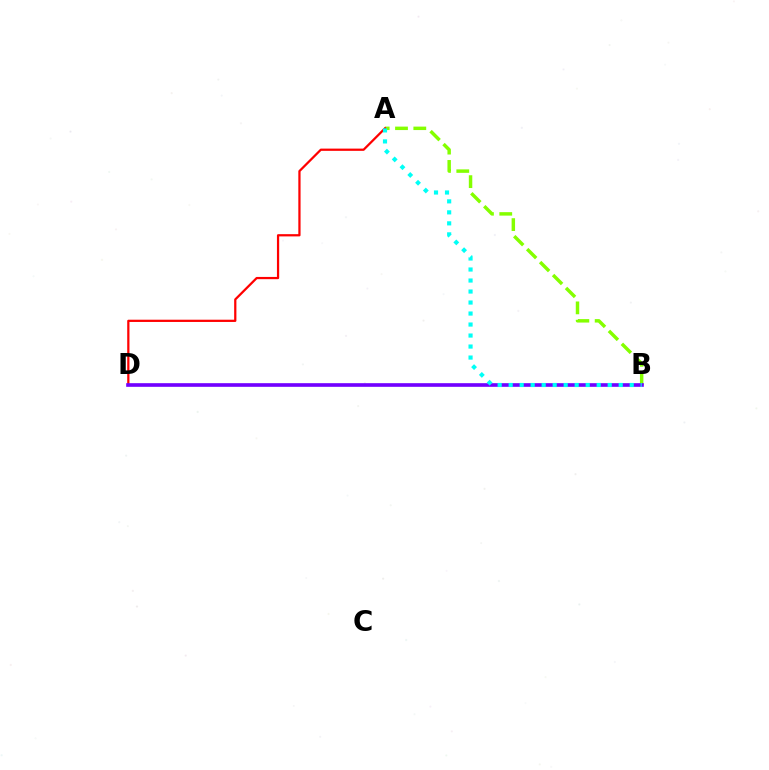{('A', 'B'): [{'color': '#84ff00', 'line_style': 'dashed', 'thickness': 2.49}, {'color': '#00fff6', 'line_style': 'dotted', 'thickness': 2.99}], ('A', 'D'): [{'color': '#ff0000', 'line_style': 'solid', 'thickness': 1.62}], ('B', 'D'): [{'color': '#7200ff', 'line_style': 'solid', 'thickness': 2.62}]}